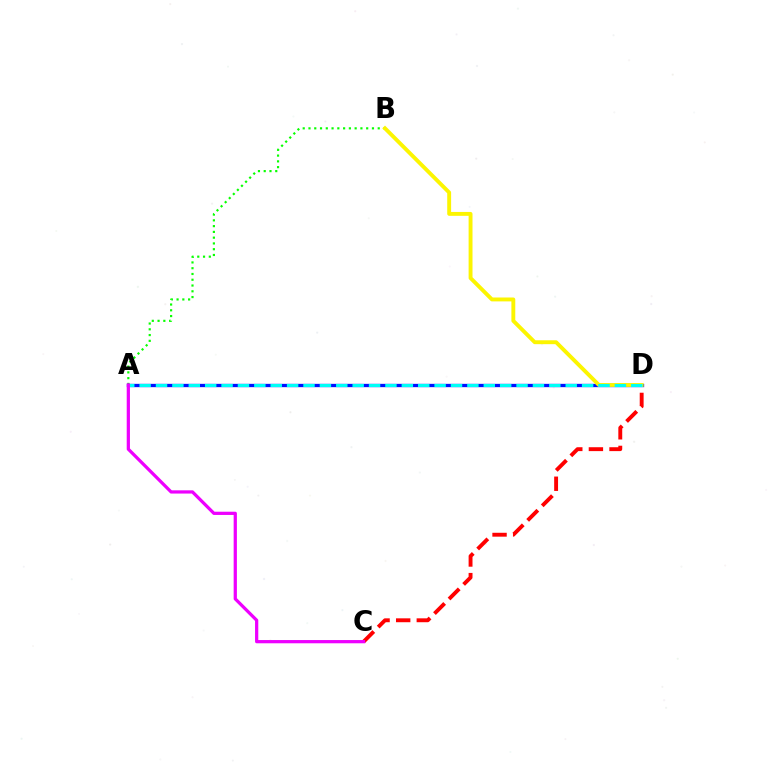{('A', 'B'): [{'color': '#08ff00', 'line_style': 'dotted', 'thickness': 1.57}], ('C', 'D'): [{'color': '#ff0000', 'line_style': 'dashed', 'thickness': 2.8}], ('A', 'D'): [{'color': '#0010ff', 'line_style': 'solid', 'thickness': 2.39}, {'color': '#00fff6', 'line_style': 'dashed', 'thickness': 2.23}], ('B', 'D'): [{'color': '#fcf500', 'line_style': 'solid', 'thickness': 2.8}], ('A', 'C'): [{'color': '#ee00ff', 'line_style': 'solid', 'thickness': 2.33}]}